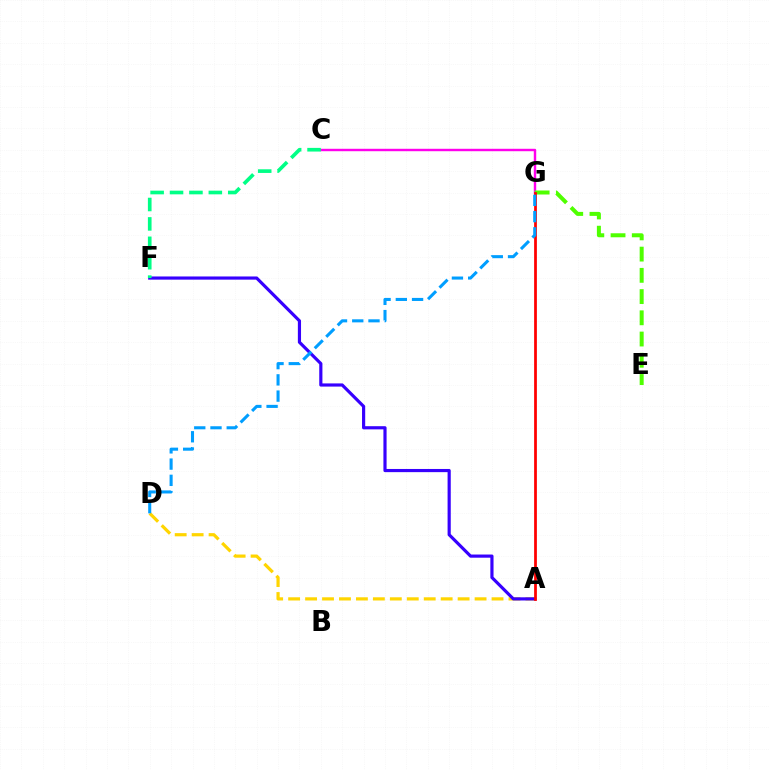{('A', 'D'): [{'color': '#ffd500', 'line_style': 'dashed', 'thickness': 2.3}], ('C', 'G'): [{'color': '#ff00ed', 'line_style': 'solid', 'thickness': 1.75}], ('E', 'G'): [{'color': '#4fff00', 'line_style': 'dashed', 'thickness': 2.88}], ('A', 'F'): [{'color': '#3700ff', 'line_style': 'solid', 'thickness': 2.28}], ('A', 'G'): [{'color': '#ff0000', 'line_style': 'solid', 'thickness': 1.99}], ('D', 'G'): [{'color': '#009eff', 'line_style': 'dashed', 'thickness': 2.21}], ('C', 'F'): [{'color': '#00ff86', 'line_style': 'dashed', 'thickness': 2.64}]}